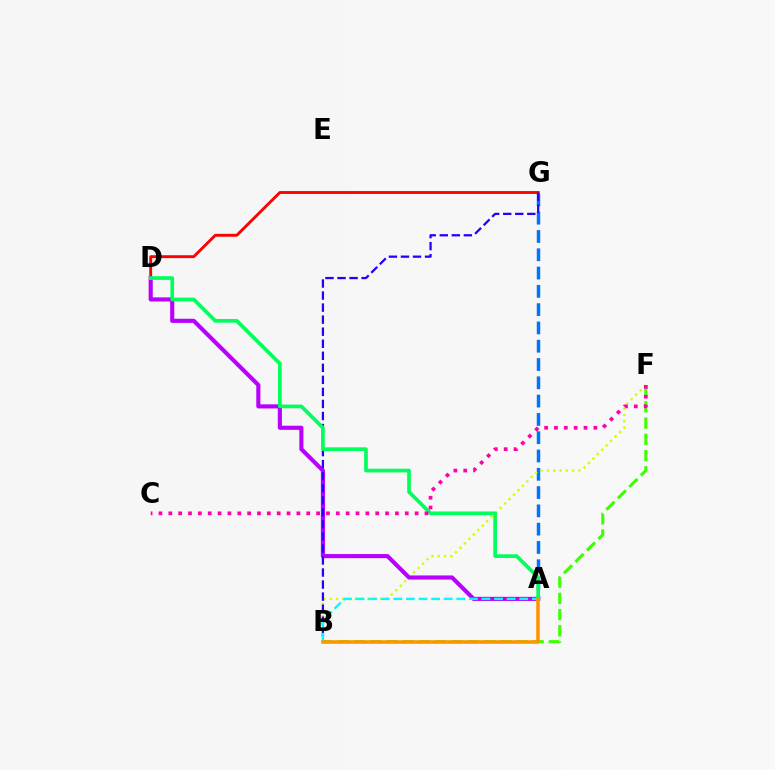{('A', 'G'): [{'color': '#0074ff', 'line_style': 'dashed', 'thickness': 2.48}], ('B', 'F'): [{'color': '#d1ff00', 'line_style': 'dotted', 'thickness': 1.71}, {'color': '#3dff00', 'line_style': 'dashed', 'thickness': 2.21}], ('D', 'G'): [{'color': '#ff0000', 'line_style': 'solid', 'thickness': 2.08}], ('A', 'D'): [{'color': '#b900ff', 'line_style': 'solid', 'thickness': 2.97}, {'color': '#00ff5c', 'line_style': 'solid', 'thickness': 2.66}], ('B', 'G'): [{'color': '#2500ff', 'line_style': 'dashed', 'thickness': 1.64}], ('A', 'B'): [{'color': '#00fff6', 'line_style': 'dashed', 'thickness': 1.71}, {'color': '#ff9400', 'line_style': 'solid', 'thickness': 2.56}], ('C', 'F'): [{'color': '#ff00ac', 'line_style': 'dotted', 'thickness': 2.68}]}